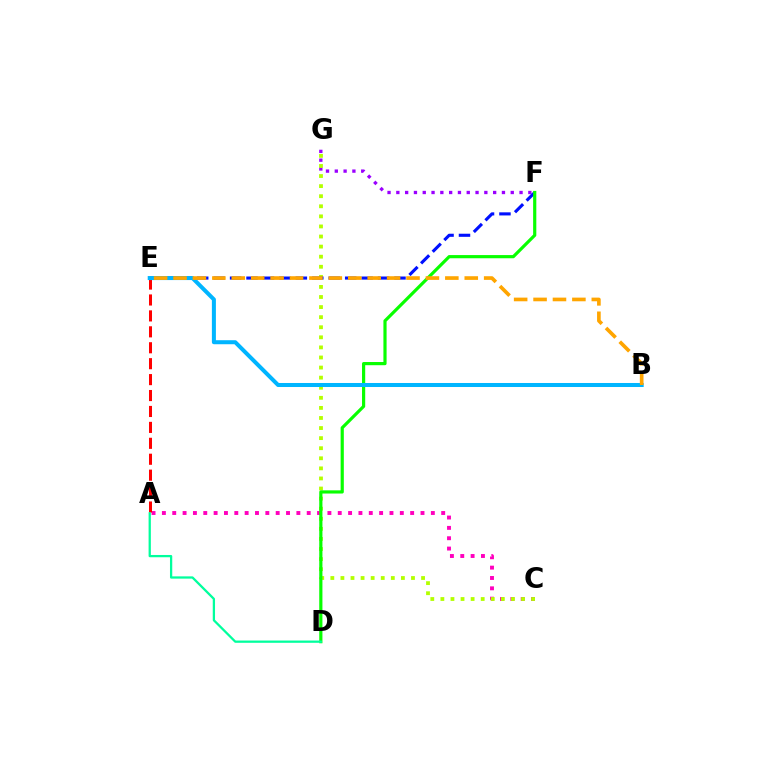{('A', 'C'): [{'color': '#ff00bd', 'line_style': 'dotted', 'thickness': 2.81}], ('F', 'G'): [{'color': '#9b00ff', 'line_style': 'dotted', 'thickness': 2.39}], ('C', 'G'): [{'color': '#b3ff00', 'line_style': 'dotted', 'thickness': 2.74}], ('E', 'F'): [{'color': '#0010ff', 'line_style': 'dashed', 'thickness': 2.23}], ('D', 'F'): [{'color': '#08ff00', 'line_style': 'solid', 'thickness': 2.29}], ('A', 'E'): [{'color': '#ff0000', 'line_style': 'dashed', 'thickness': 2.16}], ('A', 'D'): [{'color': '#00ff9d', 'line_style': 'solid', 'thickness': 1.63}], ('B', 'E'): [{'color': '#00b5ff', 'line_style': 'solid', 'thickness': 2.9}, {'color': '#ffa500', 'line_style': 'dashed', 'thickness': 2.64}]}